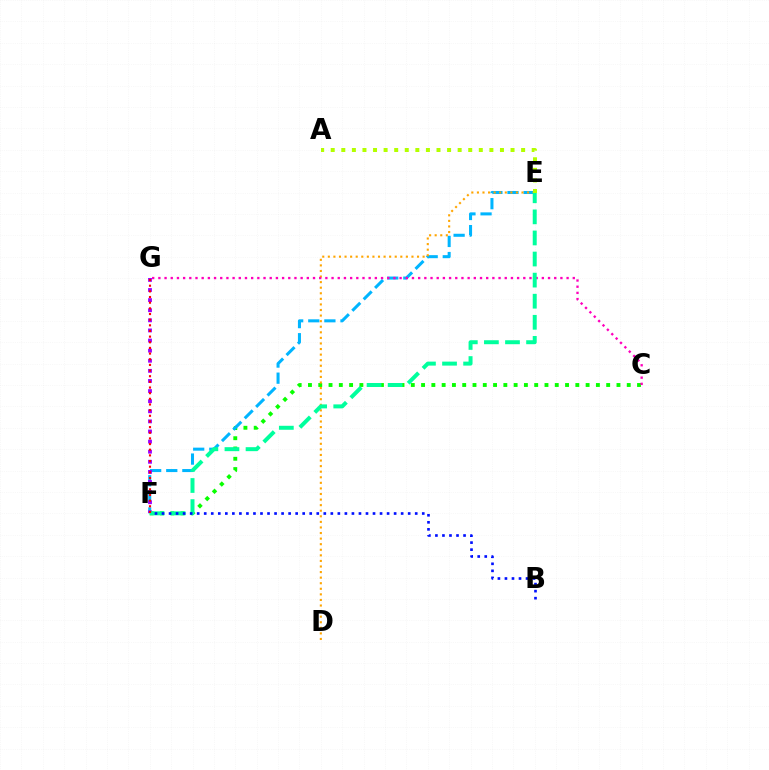{('C', 'F'): [{'color': '#08ff00', 'line_style': 'dotted', 'thickness': 2.79}], ('E', 'F'): [{'color': '#00b5ff', 'line_style': 'dashed', 'thickness': 2.19}, {'color': '#00ff9d', 'line_style': 'dashed', 'thickness': 2.86}], ('D', 'E'): [{'color': '#ffa500', 'line_style': 'dotted', 'thickness': 1.51}], ('C', 'G'): [{'color': '#ff00bd', 'line_style': 'dotted', 'thickness': 1.68}], ('F', 'G'): [{'color': '#9b00ff', 'line_style': 'dotted', 'thickness': 2.75}, {'color': '#ff0000', 'line_style': 'dotted', 'thickness': 1.54}], ('A', 'E'): [{'color': '#b3ff00', 'line_style': 'dotted', 'thickness': 2.87}], ('B', 'F'): [{'color': '#0010ff', 'line_style': 'dotted', 'thickness': 1.91}]}